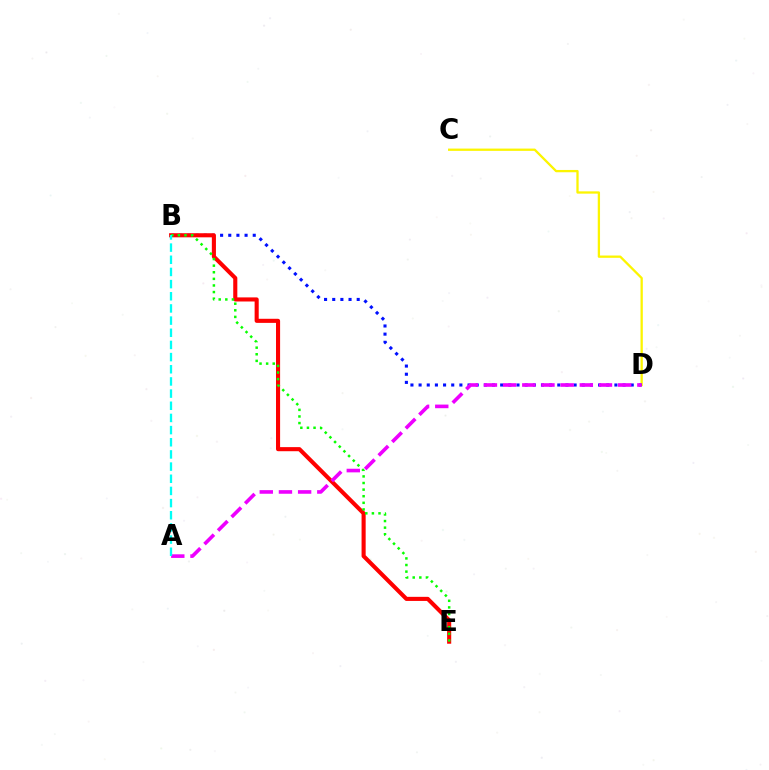{('C', 'D'): [{'color': '#fcf500', 'line_style': 'solid', 'thickness': 1.65}], ('B', 'D'): [{'color': '#0010ff', 'line_style': 'dotted', 'thickness': 2.22}], ('B', 'E'): [{'color': '#ff0000', 'line_style': 'solid', 'thickness': 2.95}, {'color': '#08ff00', 'line_style': 'dotted', 'thickness': 1.79}], ('A', 'D'): [{'color': '#ee00ff', 'line_style': 'dashed', 'thickness': 2.61}], ('A', 'B'): [{'color': '#00fff6', 'line_style': 'dashed', 'thickness': 1.65}]}